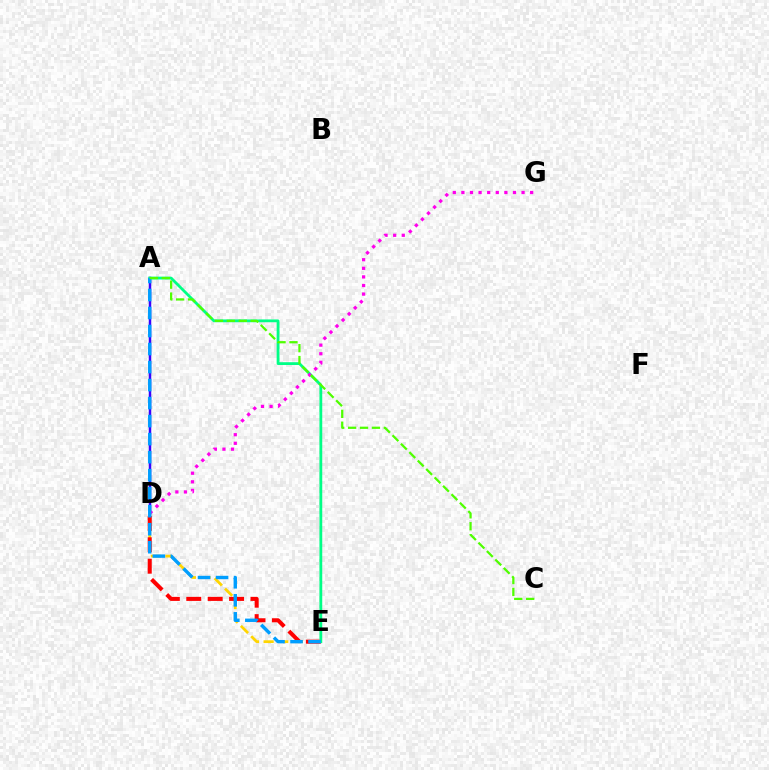{('D', 'E'): [{'color': '#ffd500', 'line_style': 'dashed', 'thickness': 1.98}, {'color': '#ff0000', 'line_style': 'dashed', 'thickness': 2.91}], ('A', 'D'): [{'color': '#3700ff', 'line_style': 'solid', 'thickness': 1.78}], ('A', 'E'): [{'color': '#00ff86', 'line_style': 'solid', 'thickness': 2.02}, {'color': '#009eff', 'line_style': 'dashed', 'thickness': 2.45}], ('D', 'G'): [{'color': '#ff00ed', 'line_style': 'dotted', 'thickness': 2.34}], ('A', 'C'): [{'color': '#4fff00', 'line_style': 'dashed', 'thickness': 1.62}]}